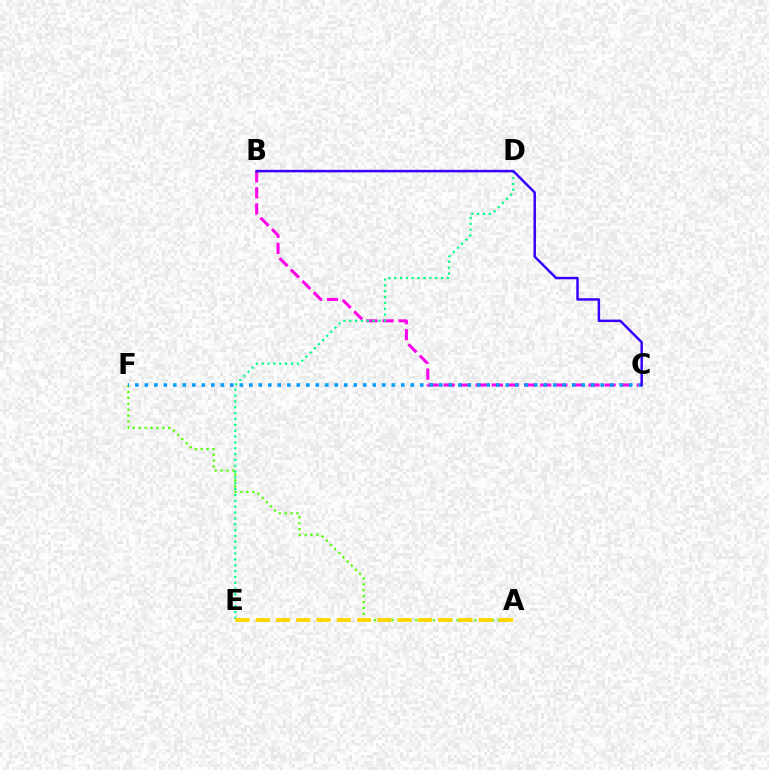{('B', 'C'): [{'color': '#ff00ed', 'line_style': 'dashed', 'thickness': 2.19}, {'color': '#3700ff', 'line_style': 'solid', 'thickness': 1.78}], ('D', 'E'): [{'color': '#00ff86', 'line_style': 'dotted', 'thickness': 1.59}], ('B', 'D'): [{'color': '#ff0000', 'line_style': 'dotted', 'thickness': 1.6}], ('A', 'F'): [{'color': '#4fff00', 'line_style': 'dotted', 'thickness': 1.6}], ('A', 'E'): [{'color': '#ffd500', 'line_style': 'dashed', 'thickness': 2.75}], ('C', 'F'): [{'color': '#009eff', 'line_style': 'dotted', 'thickness': 2.58}]}